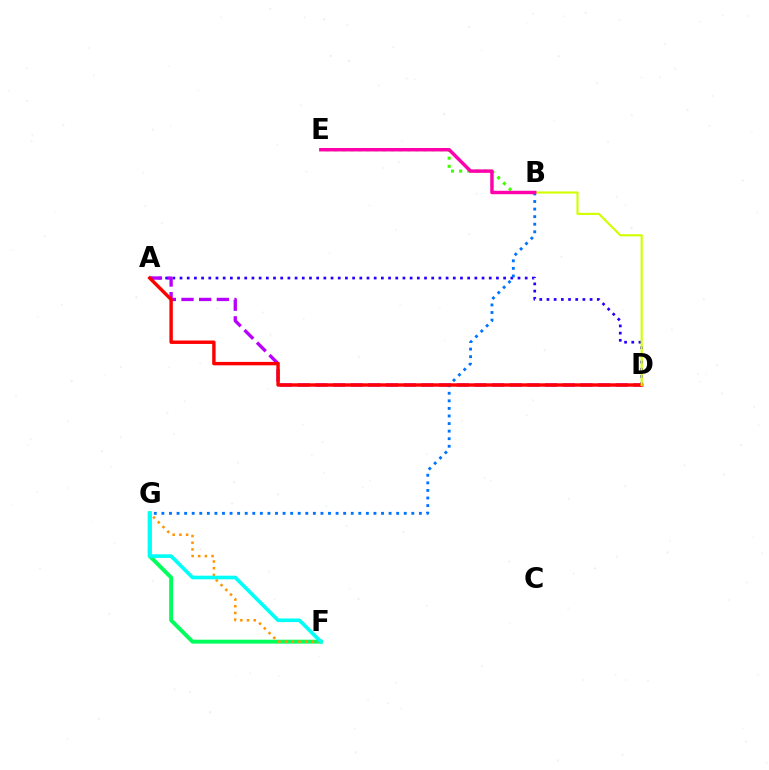{('A', 'D'): [{'color': '#2500ff', 'line_style': 'dotted', 'thickness': 1.95}, {'color': '#b900ff', 'line_style': 'dashed', 'thickness': 2.4}, {'color': '#ff0000', 'line_style': 'solid', 'thickness': 2.46}], ('F', 'G'): [{'color': '#00ff5c', 'line_style': 'solid', 'thickness': 2.82}, {'color': '#ff9400', 'line_style': 'dotted', 'thickness': 1.82}, {'color': '#00fff6', 'line_style': 'solid', 'thickness': 2.63}], ('B', 'E'): [{'color': '#3dff00', 'line_style': 'dotted', 'thickness': 2.21}, {'color': '#ff00ac', 'line_style': 'solid', 'thickness': 2.48}], ('B', 'G'): [{'color': '#0074ff', 'line_style': 'dotted', 'thickness': 2.06}], ('B', 'D'): [{'color': '#d1ff00', 'line_style': 'solid', 'thickness': 1.55}]}